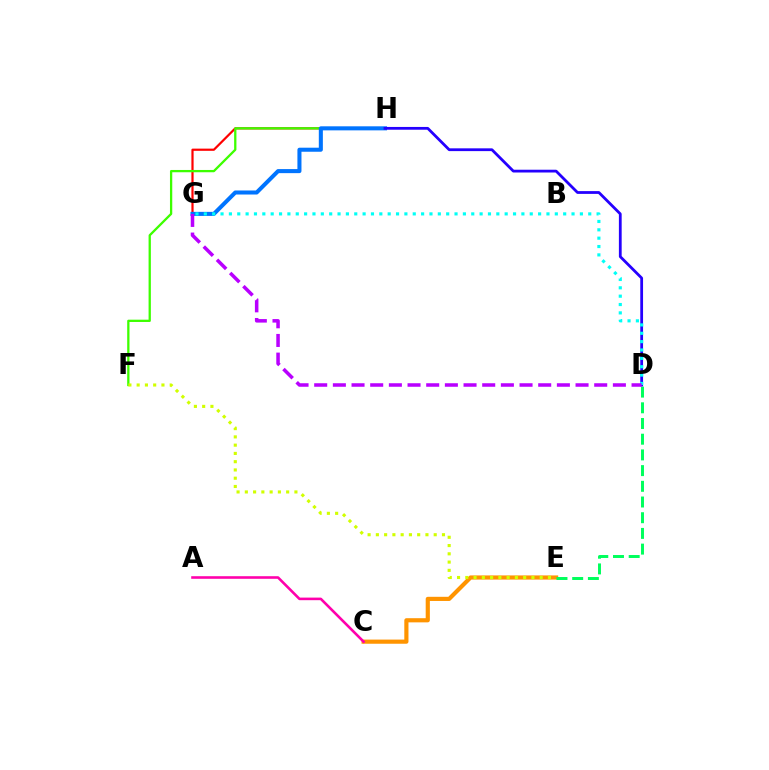{('C', 'E'): [{'color': '#ff9400', 'line_style': 'solid', 'thickness': 2.99}], ('G', 'H'): [{'color': '#ff0000', 'line_style': 'solid', 'thickness': 1.58}, {'color': '#0074ff', 'line_style': 'solid', 'thickness': 2.92}], ('F', 'H'): [{'color': '#3dff00', 'line_style': 'solid', 'thickness': 1.65}], ('A', 'C'): [{'color': '#ff00ac', 'line_style': 'solid', 'thickness': 1.87}], ('D', 'E'): [{'color': '#00ff5c', 'line_style': 'dashed', 'thickness': 2.13}], ('D', 'H'): [{'color': '#2500ff', 'line_style': 'solid', 'thickness': 2.0}], ('D', 'G'): [{'color': '#00fff6', 'line_style': 'dotted', 'thickness': 2.27}, {'color': '#b900ff', 'line_style': 'dashed', 'thickness': 2.54}], ('E', 'F'): [{'color': '#d1ff00', 'line_style': 'dotted', 'thickness': 2.25}]}